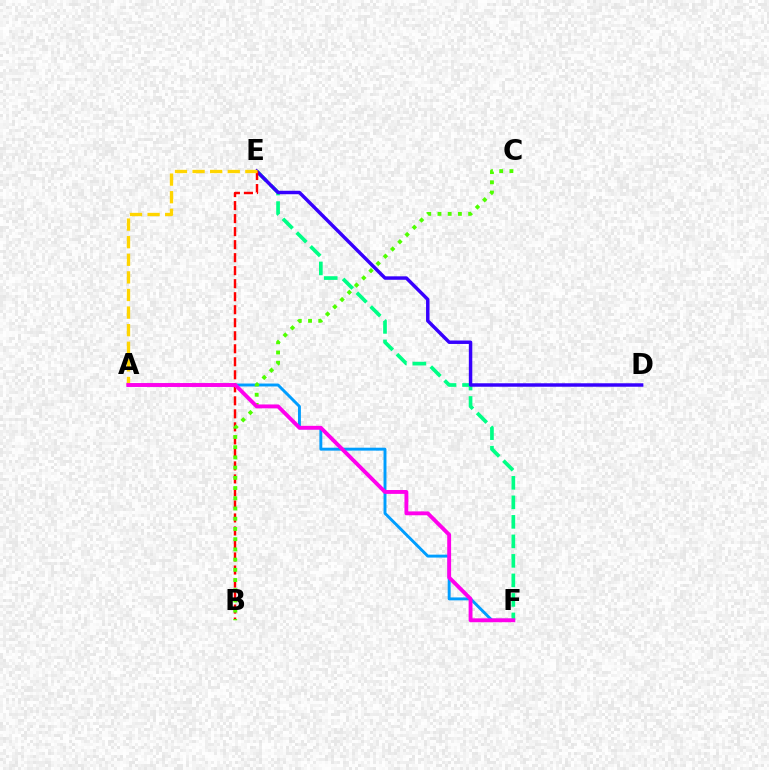{('A', 'F'): [{'color': '#009eff', 'line_style': 'solid', 'thickness': 2.11}, {'color': '#ff00ed', 'line_style': 'solid', 'thickness': 2.79}], ('E', 'F'): [{'color': '#00ff86', 'line_style': 'dashed', 'thickness': 2.65}], ('D', 'E'): [{'color': '#3700ff', 'line_style': 'solid', 'thickness': 2.49}], ('B', 'E'): [{'color': '#ff0000', 'line_style': 'dashed', 'thickness': 1.77}], ('A', 'E'): [{'color': '#ffd500', 'line_style': 'dashed', 'thickness': 2.39}], ('B', 'C'): [{'color': '#4fff00', 'line_style': 'dotted', 'thickness': 2.78}]}